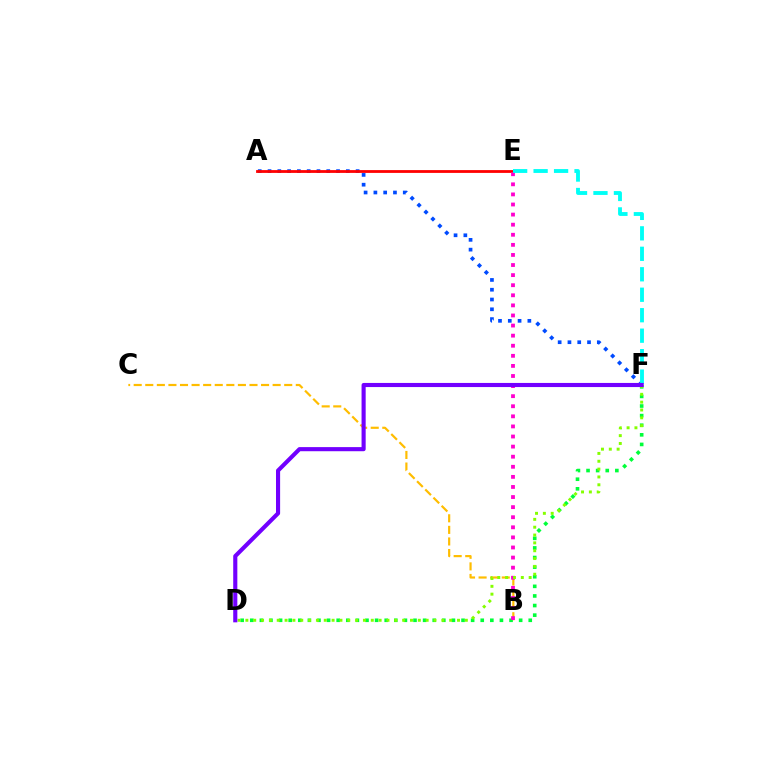{('A', 'F'): [{'color': '#004bff', 'line_style': 'dotted', 'thickness': 2.66}], ('B', 'C'): [{'color': '#ffbd00', 'line_style': 'dashed', 'thickness': 1.57}], ('D', 'F'): [{'color': '#00ff39', 'line_style': 'dotted', 'thickness': 2.61}, {'color': '#84ff00', 'line_style': 'dotted', 'thickness': 2.13}, {'color': '#7200ff', 'line_style': 'solid', 'thickness': 2.96}], ('A', 'E'): [{'color': '#ff0000', 'line_style': 'solid', 'thickness': 2.02}], ('B', 'E'): [{'color': '#ff00cf', 'line_style': 'dotted', 'thickness': 2.74}], ('E', 'F'): [{'color': '#00fff6', 'line_style': 'dashed', 'thickness': 2.78}]}